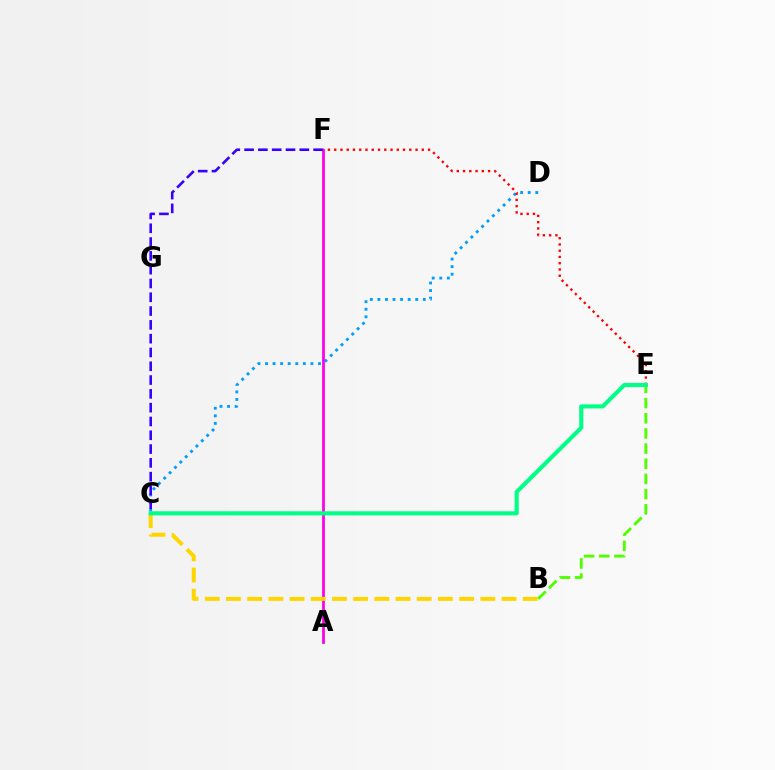{('C', 'D'): [{'color': '#009eff', 'line_style': 'dotted', 'thickness': 2.06}], ('E', 'F'): [{'color': '#ff0000', 'line_style': 'dotted', 'thickness': 1.7}], ('A', 'F'): [{'color': '#ff00ed', 'line_style': 'solid', 'thickness': 2.0}], ('B', 'C'): [{'color': '#ffd500', 'line_style': 'dashed', 'thickness': 2.88}], ('B', 'E'): [{'color': '#4fff00', 'line_style': 'dashed', 'thickness': 2.06}], ('C', 'F'): [{'color': '#3700ff', 'line_style': 'dashed', 'thickness': 1.87}], ('C', 'E'): [{'color': '#00ff86', 'line_style': 'solid', 'thickness': 2.96}]}